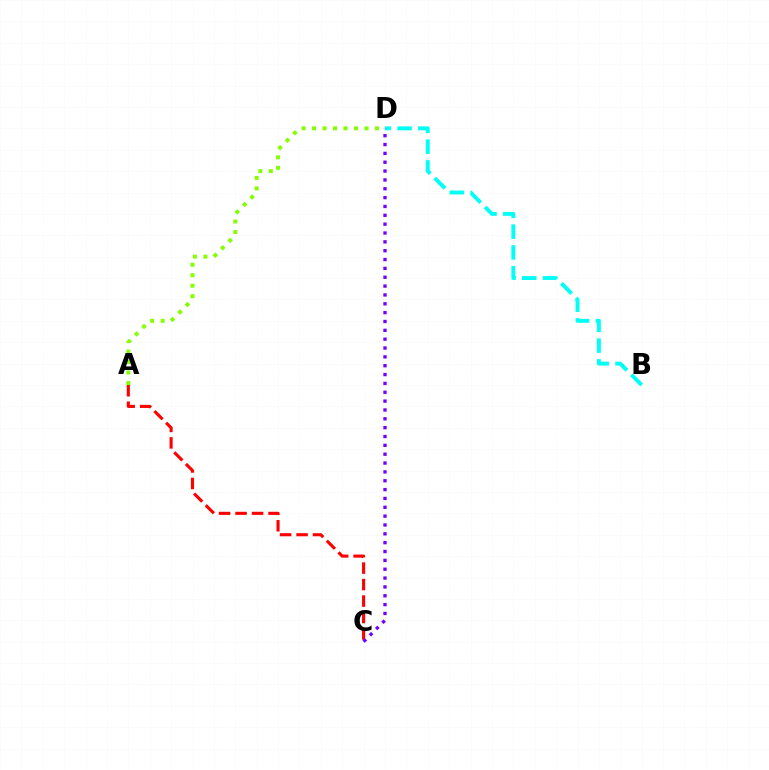{('A', 'C'): [{'color': '#ff0000', 'line_style': 'dashed', 'thickness': 2.24}], ('A', 'D'): [{'color': '#84ff00', 'line_style': 'dotted', 'thickness': 2.85}], ('B', 'D'): [{'color': '#00fff6', 'line_style': 'dashed', 'thickness': 2.82}], ('C', 'D'): [{'color': '#7200ff', 'line_style': 'dotted', 'thickness': 2.4}]}